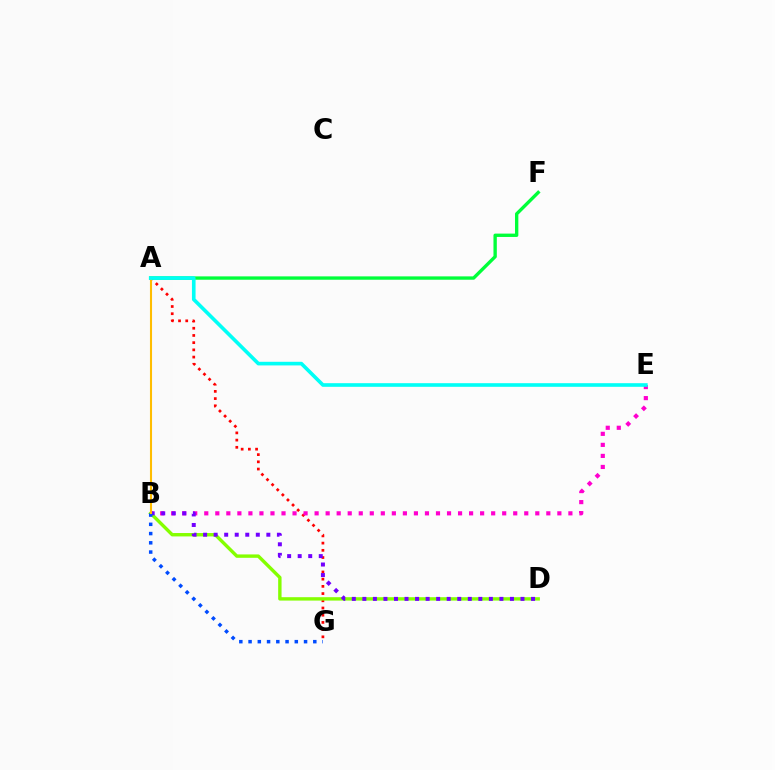{('A', 'G'): [{'color': '#ff0000', 'line_style': 'dotted', 'thickness': 1.96}], ('A', 'F'): [{'color': '#00ff39', 'line_style': 'solid', 'thickness': 2.41}], ('B', 'E'): [{'color': '#ff00cf', 'line_style': 'dotted', 'thickness': 3.0}], ('B', 'D'): [{'color': '#84ff00', 'line_style': 'solid', 'thickness': 2.44}, {'color': '#7200ff', 'line_style': 'dotted', 'thickness': 2.86}], ('B', 'G'): [{'color': '#004bff', 'line_style': 'dotted', 'thickness': 2.51}], ('A', 'B'): [{'color': '#ffbd00', 'line_style': 'solid', 'thickness': 1.51}], ('A', 'E'): [{'color': '#00fff6', 'line_style': 'solid', 'thickness': 2.61}]}